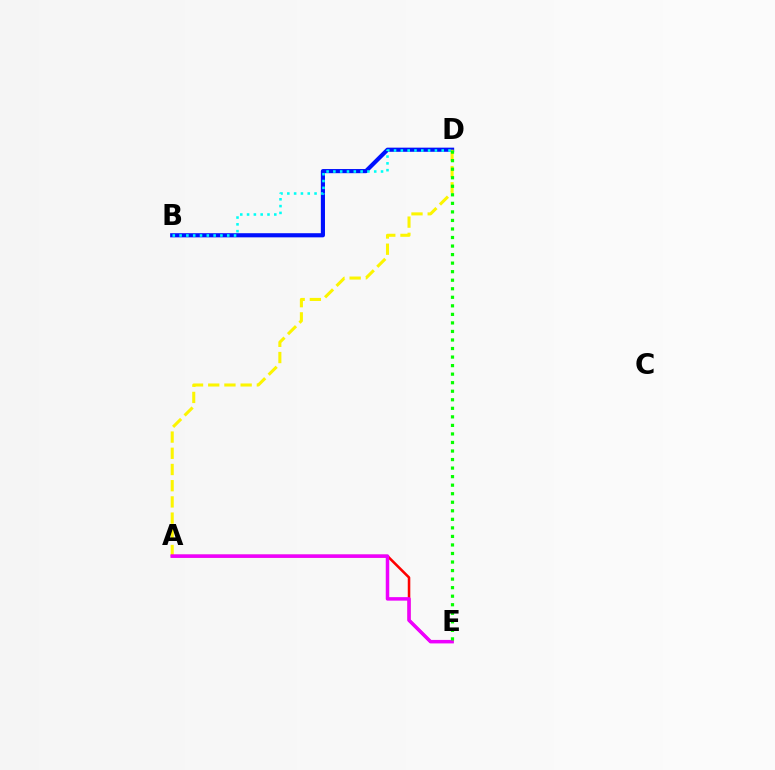{('B', 'D'): [{'color': '#0010ff', 'line_style': 'solid', 'thickness': 2.98}, {'color': '#00fff6', 'line_style': 'dotted', 'thickness': 1.85}], ('A', 'D'): [{'color': '#fcf500', 'line_style': 'dashed', 'thickness': 2.2}], ('A', 'E'): [{'color': '#ff0000', 'line_style': 'solid', 'thickness': 1.84}, {'color': '#ee00ff', 'line_style': 'solid', 'thickness': 2.51}], ('D', 'E'): [{'color': '#08ff00', 'line_style': 'dotted', 'thickness': 2.32}]}